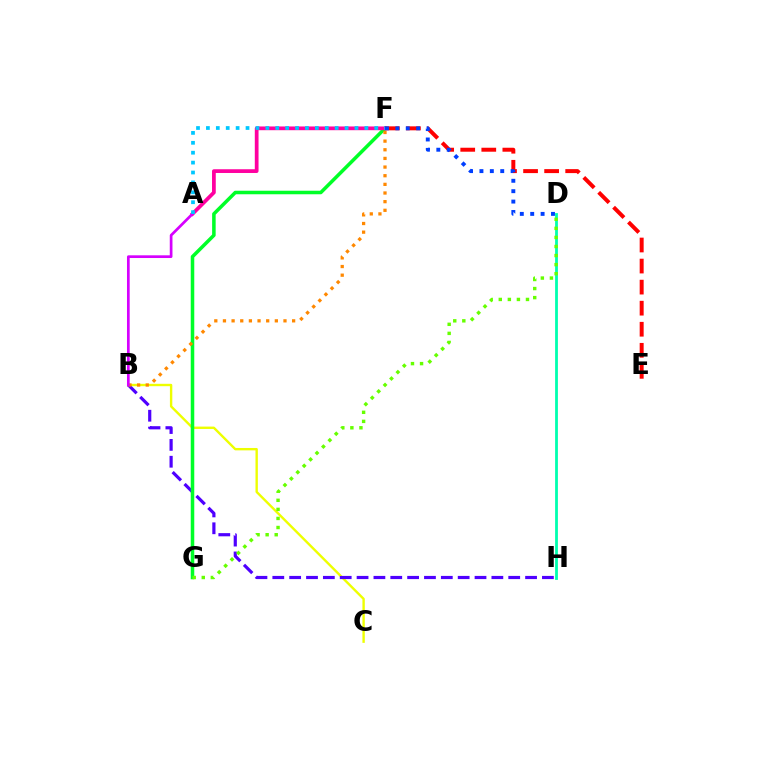{('B', 'C'): [{'color': '#eeff00', 'line_style': 'solid', 'thickness': 1.72}], ('B', 'H'): [{'color': '#4f00ff', 'line_style': 'dashed', 'thickness': 2.29}], ('F', 'G'): [{'color': '#00ff27', 'line_style': 'solid', 'thickness': 2.54}], ('E', 'F'): [{'color': '#ff0000', 'line_style': 'dashed', 'thickness': 2.86}], ('A', 'F'): [{'color': '#ff00a0', 'line_style': 'solid', 'thickness': 2.69}, {'color': '#00c7ff', 'line_style': 'dotted', 'thickness': 2.69}], ('B', 'F'): [{'color': '#ff8800', 'line_style': 'dotted', 'thickness': 2.35}], ('D', 'F'): [{'color': '#003fff', 'line_style': 'dotted', 'thickness': 2.82}], ('A', 'B'): [{'color': '#d600ff', 'line_style': 'solid', 'thickness': 1.95}], ('D', 'H'): [{'color': '#00ffaf', 'line_style': 'solid', 'thickness': 2.02}], ('D', 'G'): [{'color': '#66ff00', 'line_style': 'dotted', 'thickness': 2.46}]}